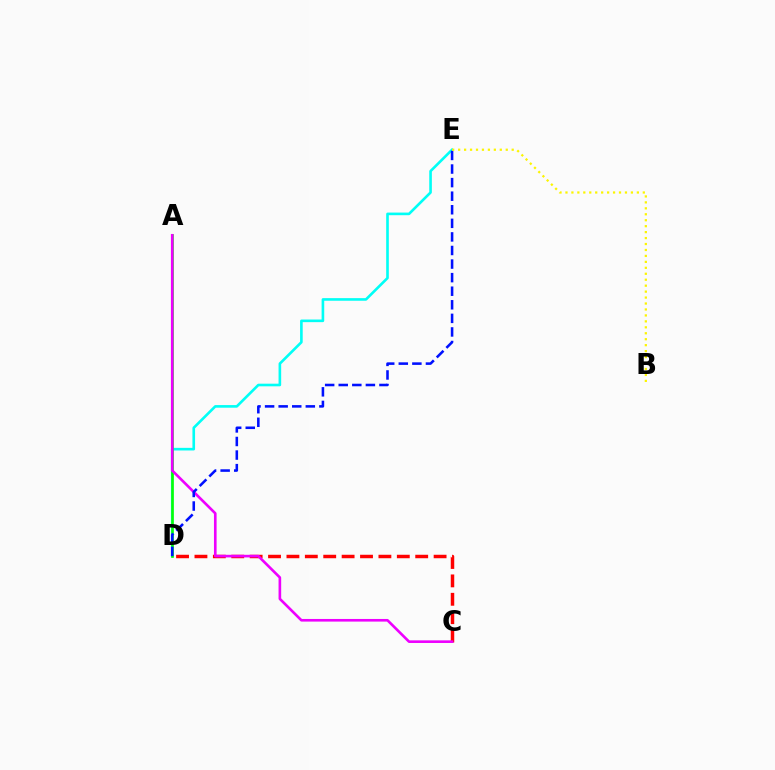{('C', 'D'): [{'color': '#ff0000', 'line_style': 'dashed', 'thickness': 2.5}], ('D', 'E'): [{'color': '#00fff6', 'line_style': 'solid', 'thickness': 1.89}, {'color': '#0010ff', 'line_style': 'dashed', 'thickness': 1.84}], ('A', 'D'): [{'color': '#08ff00', 'line_style': 'solid', 'thickness': 1.86}], ('A', 'C'): [{'color': '#ee00ff', 'line_style': 'solid', 'thickness': 1.89}], ('B', 'E'): [{'color': '#fcf500', 'line_style': 'dotted', 'thickness': 1.62}]}